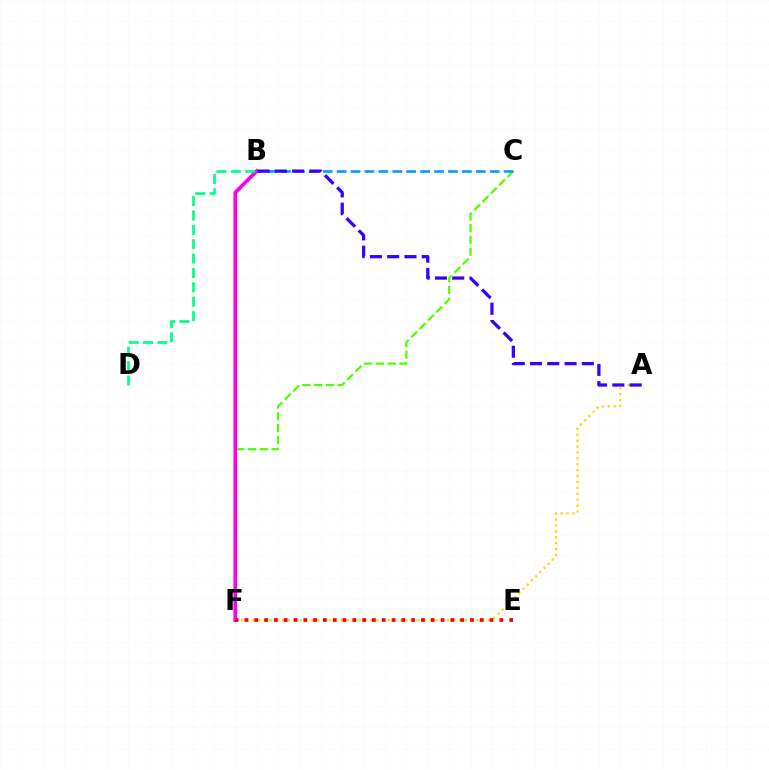{('C', 'F'): [{'color': '#4fff00', 'line_style': 'dashed', 'thickness': 1.6}], ('A', 'F'): [{'color': '#ffd500', 'line_style': 'dotted', 'thickness': 1.6}], ('B', 'C'): [{'color': '#009eff', 'line_style': 'dashed', 'thickness': 1.89}], ('B', 'F'): [{'color': '#ff00ed', 'line_style': 'solid', 'thickness': 2.64}], ('E', 'F'): [{'color': '#ff0000', 'line_style': 'dotted', 'thickness': 2.66}], ('A', 'B'): [{'color': '#3700ff', 'line_style': 'dashed', 'thickness': 2.35}], ('B', 'D'): [{'color': '#00ff86', 'line_style': 'dashed', 'thickness': 1.95}]}